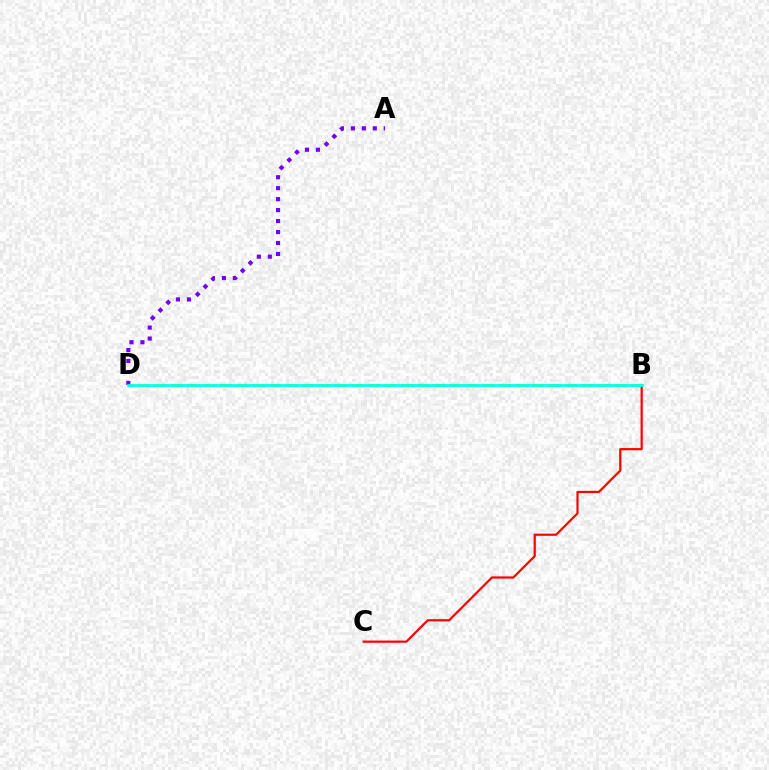{('B', 'C'): [{'color': '#ff0000', 'line_style': 'solid', 'thickness': 1.59}], ('B', 'D'): [{'color': '#84ff00', 'line_style': 'dashed', 'thickness': 2.23}, {'color': '#00fff6', 'line_style': 'solid', 'thickness': 1.96}], ('A', 'D'): [{'color': '#7200ff', 'line_style': 'dotted', 'thickness': 2.98}]}